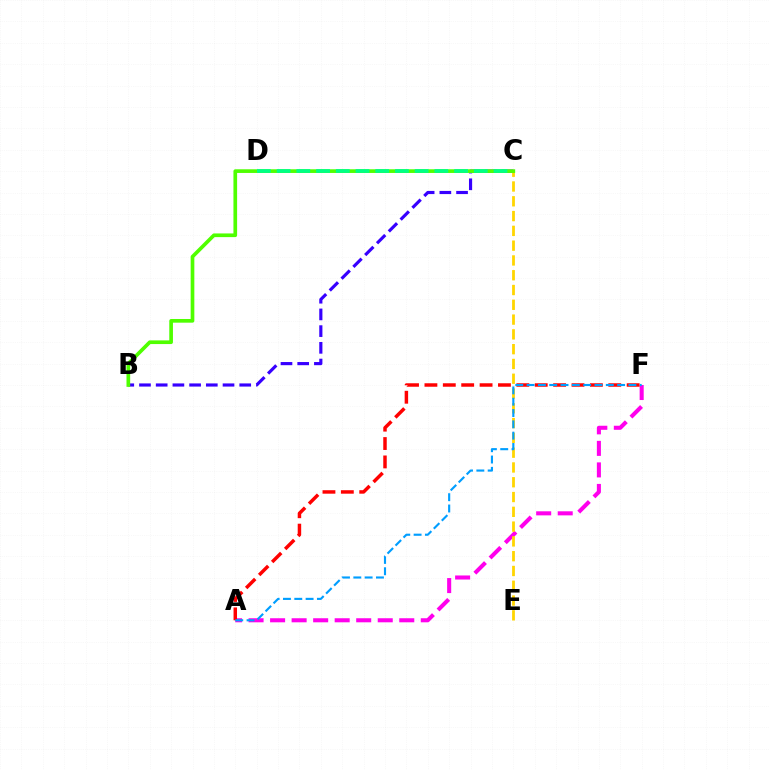{('B', 'C'): [{'color': '#3700ff', 'line_style': 'dashed', 'thickness': 2.27}, {'color': '#4fff00', 'line_style': 'solid', 'thickness': 2.65}], ('A', 'F'): [{'color': '#ff00ed', 'line_style': 'dashed', 'thickness': 2.92}, {'color': '#ff0000', 'line_style': 'dashed', 'thickness': 2.5}, {'color': '#009eff', 'line_style': 'dashed', 'thickness': 1.54}], ('C', 'E'): [{'color': '#ffd500', 'line_style': 'dashed', 'thickness': 2.01}], ('C', 'D'): [{'color': '#00ff86', 'line_style': 'dashed', 'thickness': 2.68}]}